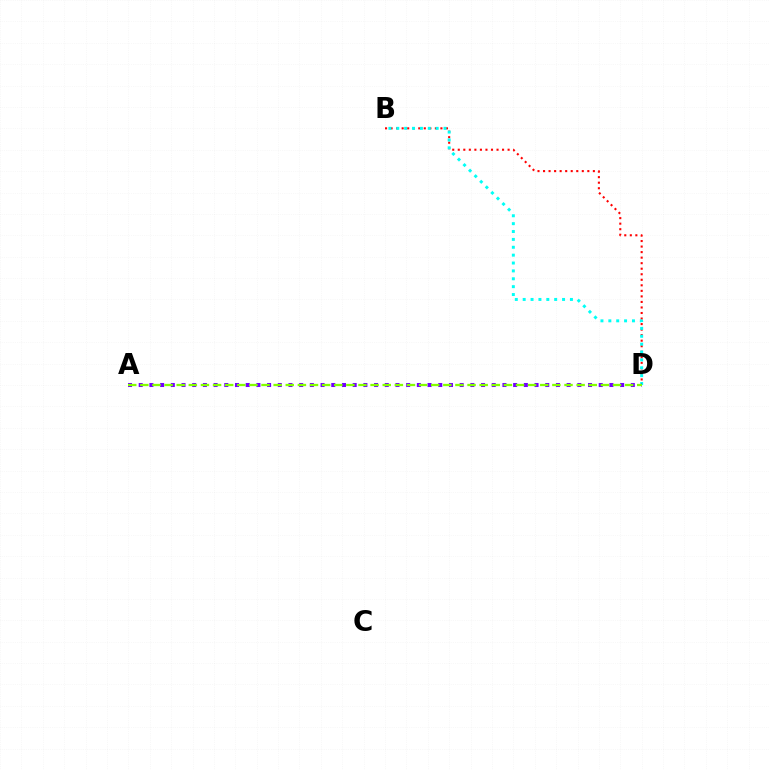{('B', 'D'): [{'color': '#ff0000', 'line_style': 'dotted', 'thickness': 1.5}, {'color': '#00fff6', 'line_style': 'dotted', 'thickness': 2.14}], ('A', 'D'): [{'color': '#7200ff', 'line_style': 'dotted', 'thickness': 2.91}, {'color': '#84ff00', 'line_style': 'dashed', 'thickness': 1.65}]}